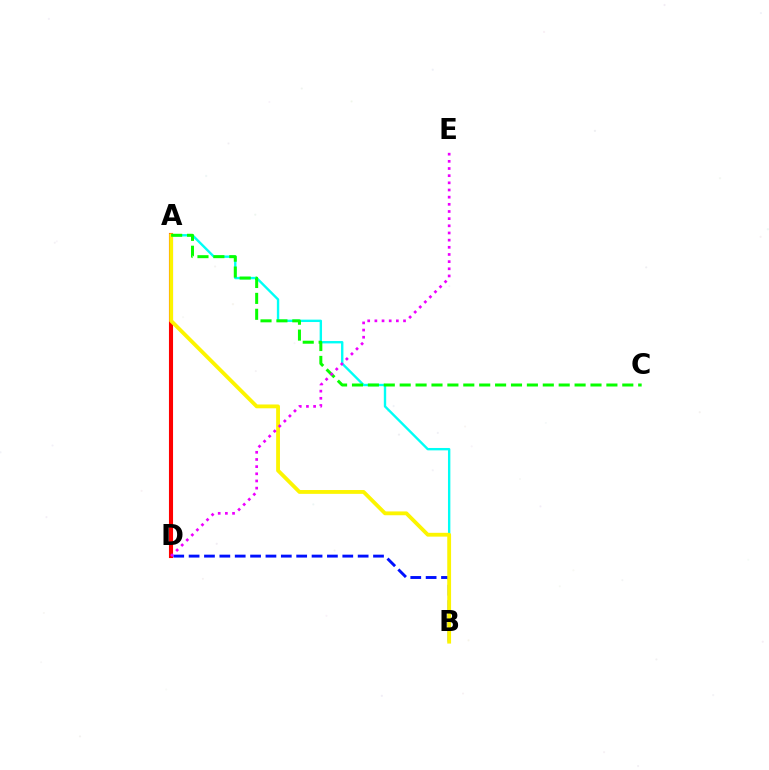{('B', 'D'): [{'color': '#0010ff', 'line_style': 'dashed', 'thickness': 2.09}], ('A', 'D'): [{'color': '#ff0000', 'line_style': 'solid', 'thickness': 2.95}], ('A', 'B'): [{'color': '#00fff6', 'line_style': 'solid', 'thickness': 1.71}, {'color': '#fcf500', 'line_style': 'solid', 'thickness': 2.75}], ('A', 'C'): [{'color': '#08ff00', 'line_style': 'dashed', 'thickness': 2.16}], ('D', 'E'): [{'color': '#ee00ff', 'line_style': 'dotted', 'thickness': 1.95}]}